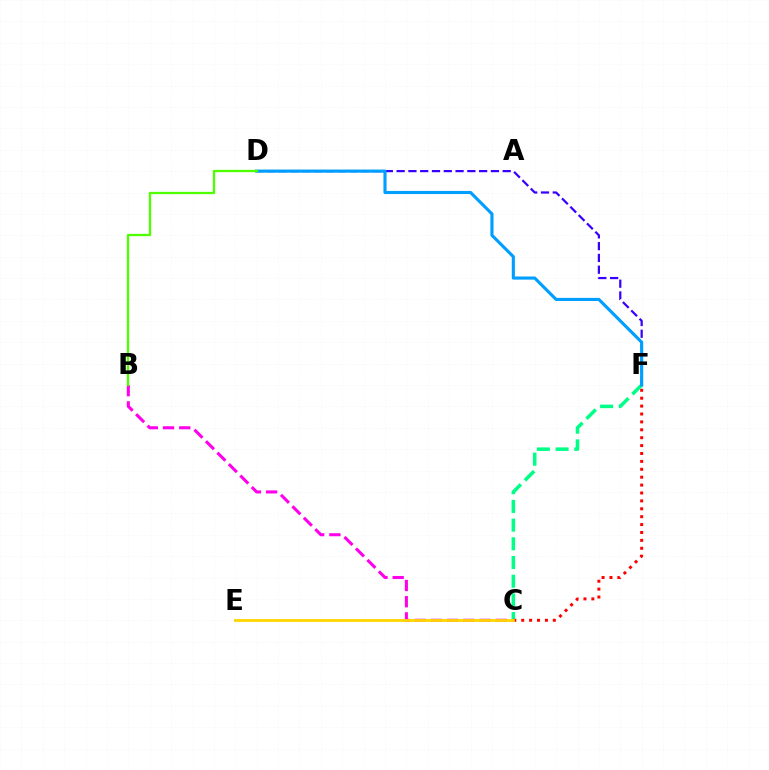{('B', 'C'): [{'color': '#ff00ed', 'line_style': 'dashed', 'thickness': 2.2}], ('D', 'F'): [{'color': '#3700ff', 'line_style': 'dashed', 'thickness': 1.6}, {'color': '#009eff', 'line_style': 'solid', 'thickness': 2.24}], ('C', 'F'): [{'color': '#00ff86', 'line_style': 'dashed', 'thickness': 2.54}, {'color': '#ff0000', 'line_style': 'dotted', 'thickness': 2.15}], ('C', 'E'): [{'color': '#ffd500', 'line_style': 'solid', 'thickness': 2.02}], ('B', 'D'): [{'color': '#4fff00', 'line_style': 'solid', 'thickness': 1.67}]}